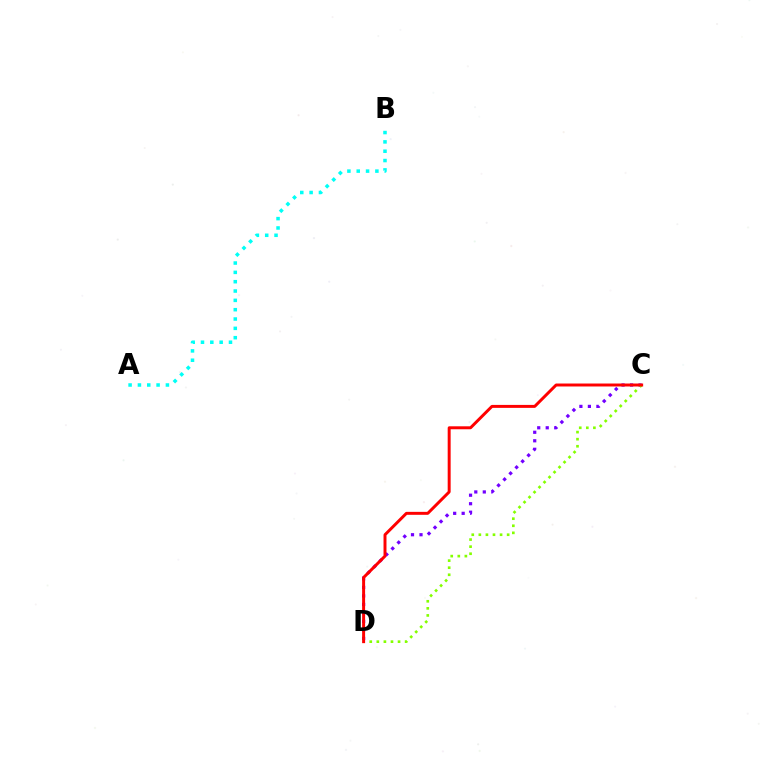{('C', 'D'): [{'color': '#7200ff', 'line_style': 'dotted', 'thickness': 2.31}, {'color': '#84ff00', 'line_style': 'dotted', 'thickness': 1.92}, {'color': '#ff0000', 'line_style': 'solid', 'thickness': 2.13}], ('A', 'B'): [{'color': '#00fff6', 'line_style': 'dotted', 'thickness': 2.54}]}